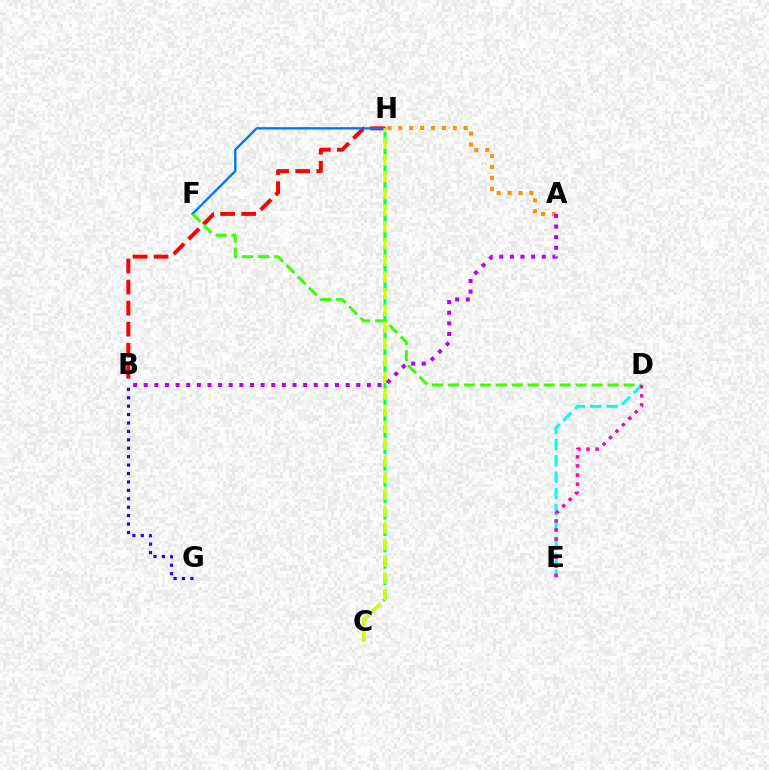{('B', 'H'): [{'color': '#ff0000', 'line_style': 'dashed', 'thickness': 2.86}], ('C', 'H'): [{'color': '#00ff5c', 'line_style': 'dashed', 'thickness': 2.22}, {'color': '#d1ff00', 'line_style': 'dashed', 'thickness': 2.27}], ('B', 'G'): [{'color': '#2500ff', 'line_style': 'dotted', 'thickness': 2.29}], ('A', 'H'): [{'color': '#ff9400', 'line_style': 'dotted', 'thickness': 2.96}], ('F', 'H'): [{'color': '#0074ff', 'line_style': 'solid', 'thickness': 1.68}], ('D', 'E'): [{'color': '#00fff6', 'line_style': 'dashed', 'thickness': 2.22}, {'color': '#ff00ac', 'line_style': 'dotted', 'thickness': 2.47}], ('D', 'F'): [{'color': '#3dff00', 'line_style': 'dashed', 'thickness': 2.17}], ('A', 'B'): [{'color': '#b900ff', 'line_style': 'dotted', 'thickness': 2.89}]}